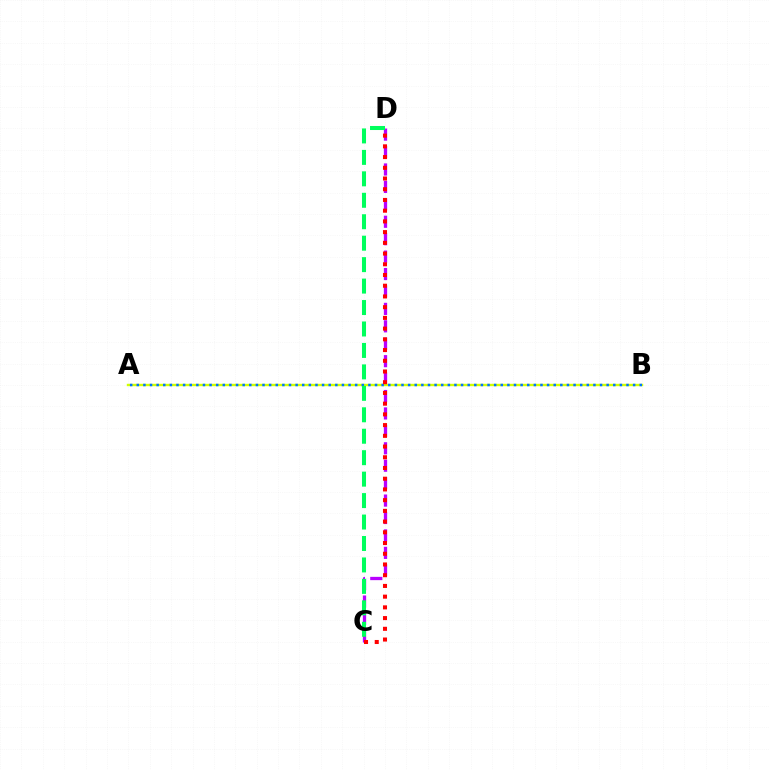{('C', 'D'): [{'color': '#b900ff', 'line_style': 'dashed', 'thickness': 2.37}, {'color': '#00ff5c', 'line_style': 'dashed', 'thickness': 2.91}, {'color': '#ff0000', 'line_style': 'dotted', 'thickness': 2.91}], ('A', 'B'): [{'color': '#d1ff00', 'line_style': 'solid', 'thickness': 1.74}, {'color': '#0074ff', 'line_style': 'dotted', 'thickness': 1.8}]}